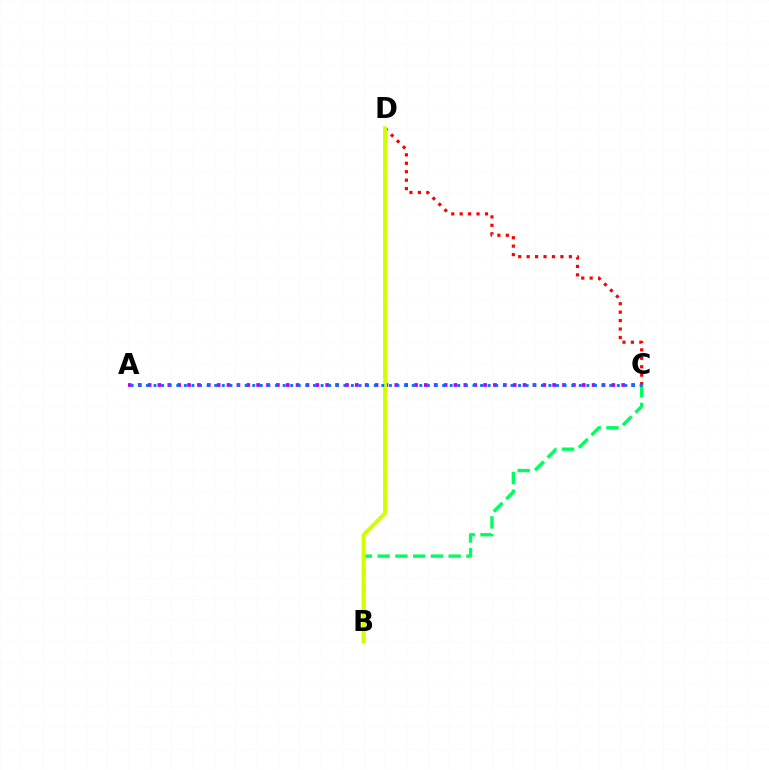{('A', 'C'): [{'color': '#b900ff', 'line_style': 'dotted', 'thickness': 2.68}, {'color': '#0074ff', 'line_style': 'dotted', 'thickness': 2.06}], ('B', 'C'): [{'color': '#00ff5c', 'line_style': 'dashed', 'thickness': 2.41}], ('C', 'D'): [{'color': '#ff0000', 'line_style': 'dotted', 'thickness': 2.29}], ('B', 'D'): [{'color': '#d1ff00', 'line_style': 'solid', 'thickness': 2.82}]}